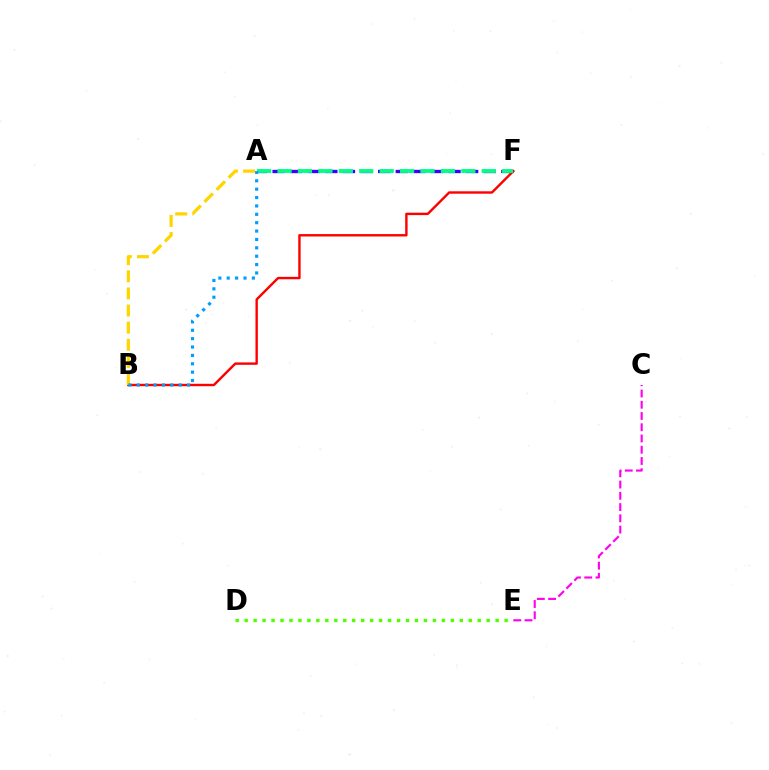{('A', 'F'): [{'color': '#3700ff', 'line_style': 'dashed', 'thickness': 2.39}, {'color': '#00ff86', 'line_style': 'dashed', 'thickness': 2.77}], ('D', 'E'): [{'color': '#4fff00', 'line_style': 'dotted', 'thickness': 2.44}], ('B', 'F'): [{'color': '#ff0000', 'line_style': 'solid', 'thickness': 1.73}], ('A', 'B'): [{'color': '#ffd500', 'line_style': 'dashed', 'thickness': 2.33}, {'color': '#009eff', 'line_style': 'dotted', 'thickness': 2.28}], ('C', 'E'): [{'color': '#ff00ed', 'line_style': 'dashed', 'thickness': 1.53}]}